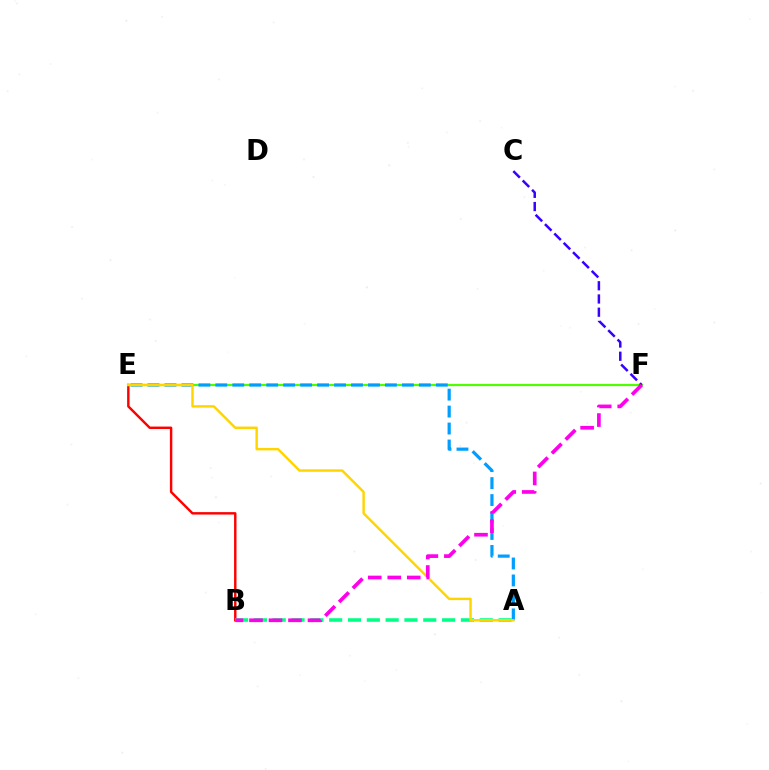{('B', 'E'): [{'color': '#ff0000', 'line_style': 'solid', 'thickness': 1.75}], ('A', 'B'): [{'color': '#00ff86', 'line_style': 'dashed', 'thickness': 2.56}], ('E', 'F'): [{'color': '#4fff00', 'line_style': 'solid', 'thickness': 1.59}], ('A', 'E'): [{'color': '#009eff', 'line_style': 'dashed', 'thickness': 2.3}, {'color': '#ffd500', 'line_style': 'solid', 'thickness': 1.75}], ('C', 'F'): [{'color': '#3700ff', 'line_style': 'dashed', 'thickness': 1.8}], ('B', 'F'): [{'color': '#ff00ed', 'line_style': 'dashed', 'thickness': 2.65}]}